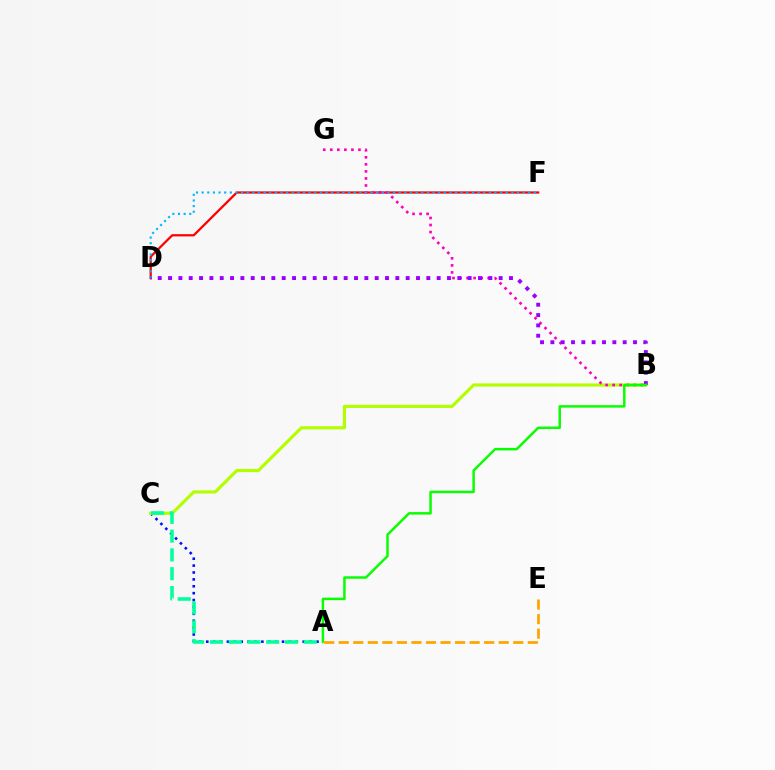{('A', 'C'): [{'color': '#0010ff', 'line_style': 'dotted', 'thickness': 1.87}, {'color': '#00ff9d', 'line_style': 'dashed', 'thickness': 2.55}], ('D', 'F'): [{'color': '#ff0000', 'line_style': 'solid', 'thickness': 1.62}, {'color': '#00b5ff', 'line_style': 'dotted', 'thickness': 1.53}], ('B', 'C'): [{'color': '#b3ff00', 'line_style': 'solid', 'thickness': 2.28}], ('A', 'E'): [{'color': '#ffa500', 'line_style': 'dashed', 'thickness': 1.98}], ('B', 'G'): [{'color': '#ff00bd', 'line_style': 'dotted', 'thickness': 1.91}], ('B', 'D'): [{'color': '#9b00ff', 'line_style': 'dotted', 'thickness': 2.81}], ('A', 'B'): [{'color': '#08ff00', 'line_style': 'solid', 'thickness': 1.78}]}